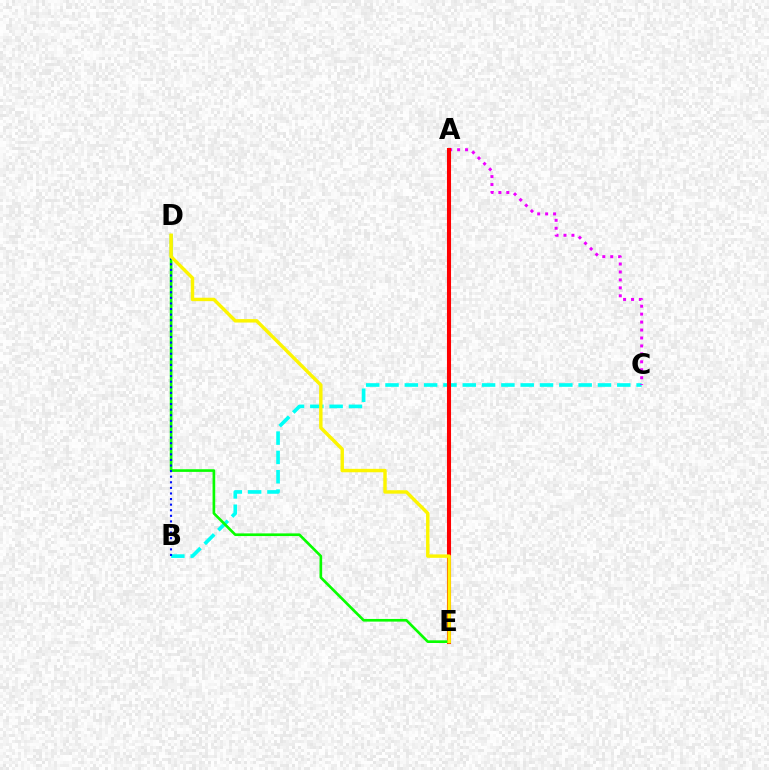{('B', 'C'): [{'color': '#00fff6', 'line_style': 'dashed', 'thickness': 2.62}], ('A', 'C'): [{'color': '#ee00ff', 'line_style': 'dotted', 'thickness': 2.16}], ('A', 'E'): [{'color': '#ff0000', 'line_style': 'solid', 'thickness': 2.94}], ('D', 'E'): [{'color': '#08ff00', 'line_style': 'solid', 'thickness': 1.92}, {'color': '#fcf500', 'line_style': 'solid', 'thickness': 2.47}], ('B', 'D'): [{'color': '#0010ff', 'line_style': 'dotted', 'thickness': 1.52}]}